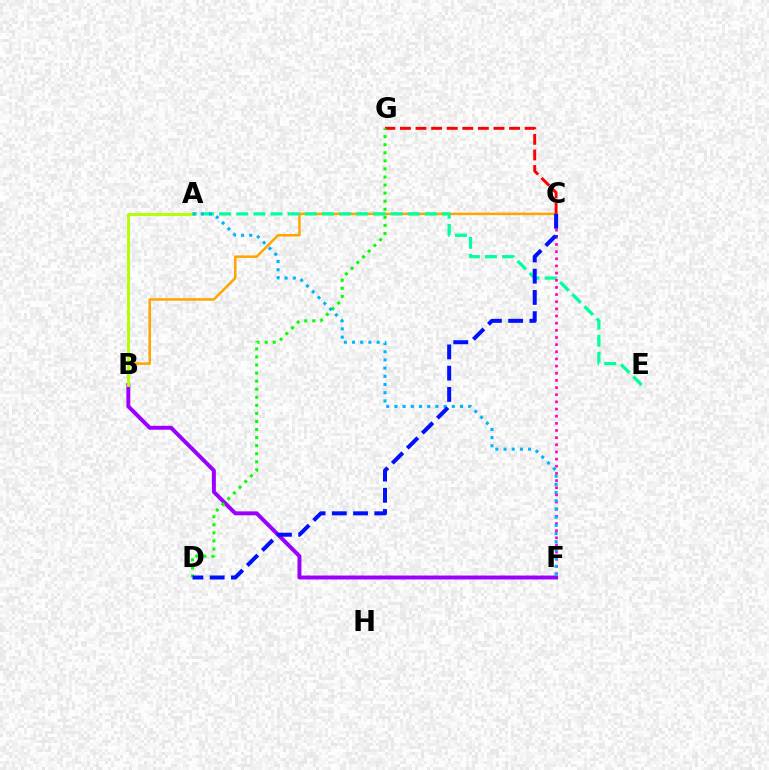{('B', 'C'): [{'color': '#ffa500', 'line_style': 'solid', 'thickness': 1.82}], ('B', 'F'): [{'color': '#9b00ff', 'line_style': 'solid', 'thickness': 2.84}], ('A', 'E'): [{'color': '#00ff9d', 'line_style': 'dashed', 'thickness': 2.33}], ('A', 'B'): [{'color': '#b3ff00', 'line_style': 'solid', 'thickness': 2.09}], ('C', 'F'): [{'color': '#ff00bd', 'line_style': 'dotted', 'thickness': 1.94}], ('C', 'G'): [{'color': '#ff0000', 'line_style': 'dashed', 'thickness': 2.12}], ('D', 'G'): [{'color': '#08ff00', 'line_style': 'dotted', 'thickness': 2.19}], ('A', 'F'): [{'color': '#00b5ff', 'line_style': 'dotted', 'thickness': 2.23}], ('C', 'D'): [{'color': '#0010ff', 'line_style': 'dashed', 'thickness': 2.89}]}